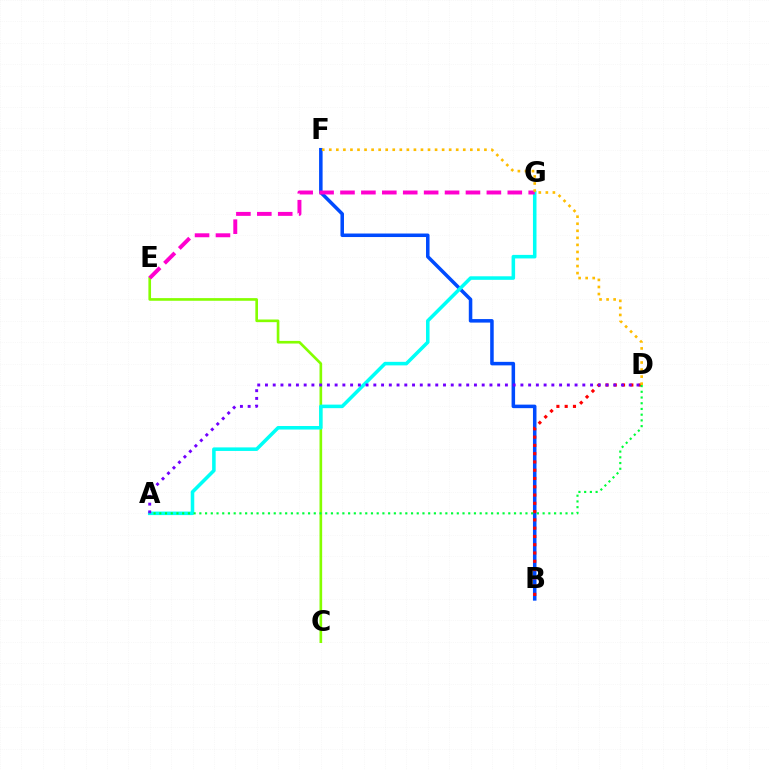{('B', 'F'): [{'color': '#004bff', 'line_style': 'solid', 'thickness': 2.54}], ('C', 'E'): [{'color': '#84ff00', 'line_style': 'solid', 'thickness': 1.91}], ('B', 'D'): [{'color': '#ff0000', 'line_style': 'dotted', 'thickness': 2.25}], ('A', 'G'): [{'color': '#00fff6', 'line_style': 'solid', 'thickness': 2.55}], ('A', 'D'): [{'color': '#7200ff', 'line_style': 'dotted', 'thickness': 2.1}, {'color': '#00ff39', 'line_style': 'dotted', 'thickness': 1.55}], ('E', 'G'): [{'color': '#ff00cf', 'line_style': 'dashed', 'thickness': 2.84}], ('D', 'F'): [{'color': '#ffbd00', 'line_style': 'dotted', 'thickness': 1.92}]}